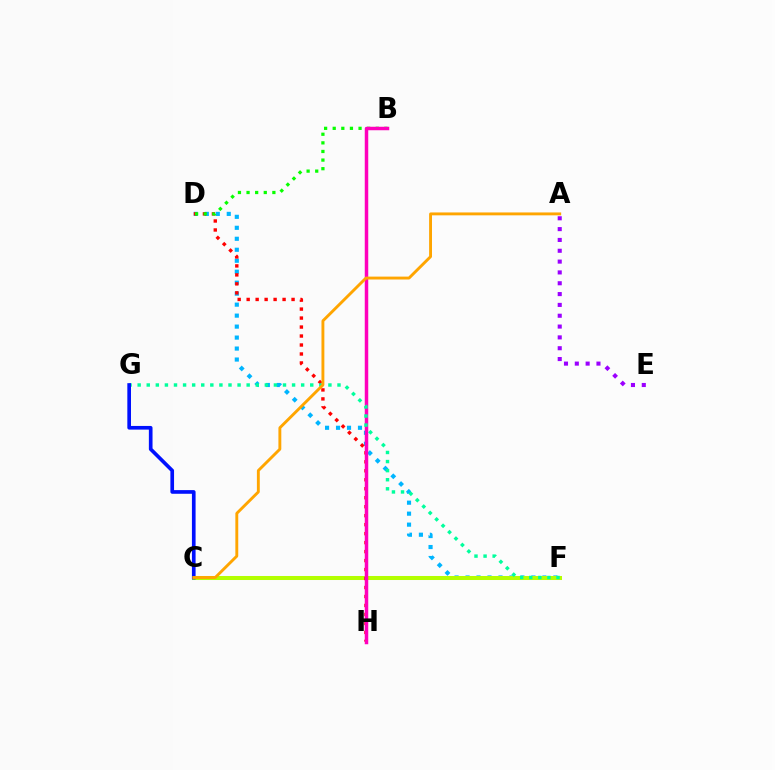{('D', 'F'): [{'color': '#00b5ff', 'line_style': 'dotted', 'thickness': 2.98}], ('C', 'F'): [{'color': '#b3ff00', 'line_style': 'solid', 'thickness': 2.9}], ('D', 'H'): [{'color': '#ff0000', 'line_style': 'dotted', 'thickness': 2.44}], ('A', 'E'): [{'color': '#9b00ff', 'line_style': 'dotted', 'thickness': 2.94}], ('B', 'D'): [{'color': '#08ff00', 'line_style': 'dotted', 'thickness': 2.34}], ('B', 'H'): [{'color': '#ff00bd', 'line_style': 'solid', 'thickness': 2.51}], ('F', 'G'): [{'color': '#00ff9d', 'line_style': 'dotted', 'thickness': 2.47}], ('C', 'G'): [{'color': '#0010ff', 'line_style': 'solid', 'thickness': 2.64}], ('A', 'C'): [{'color': '#ffa500', 'line_style': 'solid', 'thickness': 2.08}]}